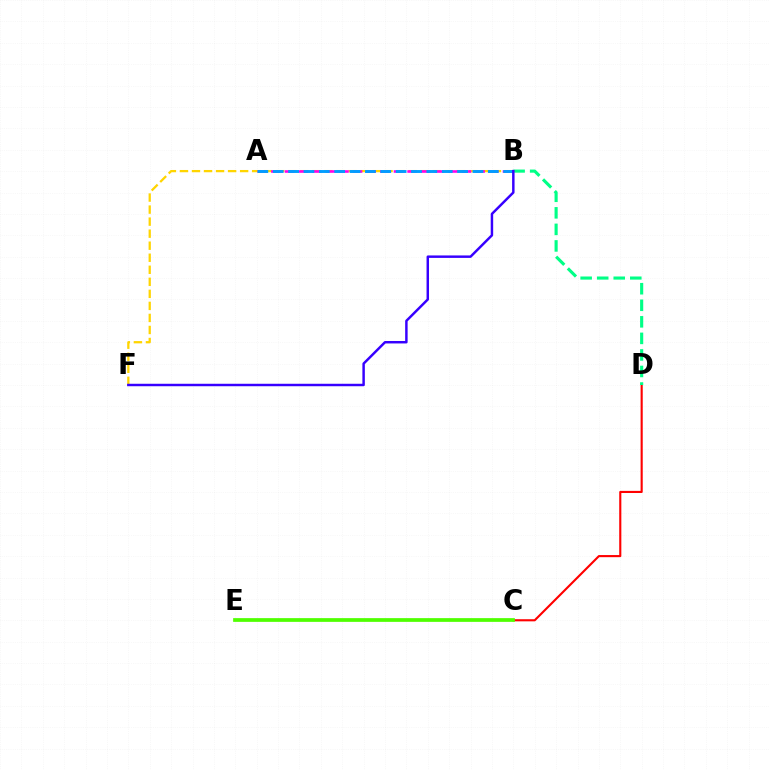{('B', 'F'): [{'color': '#ffd500', 'line_style': 'dashed', 'thickness': 1.64}, {'color': '#3700ff', 'line_style': 'solid', 'thickness': 1.77}], ('C', 'D'): [{'color': '#ff0000', 'line_style': 'solid', 'thickness': 1.53}], ('B', 'D'): [{'color': '#00ff86', 'line_style': 'dashed', 'thickness': 2.25}], ('A', 'B'): [{'color': '#ff00ed', 'line_style': 'dashed', 'thickness': 1.85}, {'color': '#009eff', 'line_style': 'dashed', 'thickness': 2.09}], ('C', 'E'): [{'color': '#4fff00', 'line_style': 'solid', 'thickness': 2.69}]}